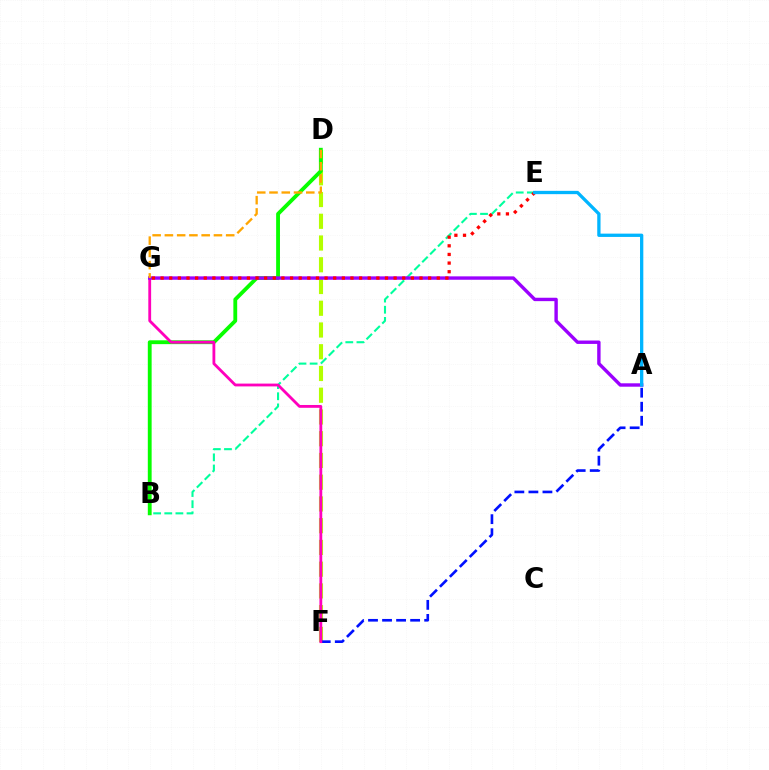{('D', 'F'): [{'color': '#b3ff00', 'line_style': 'dashed', 'thickness': 2.95}], ('B', 'D'): [{'color': '#08ff00', 'line_style': 'solid', 'thickness': 2.75}], ('A', 'F'): [{'color': '#0010ff', 'line_style': 'dashed', 'thickness': 1.91}], ('B', 'E'): [{'color': '#00ff9d', 'line_style': 'dashed', 'thickness': 1.51}], ('F', 'G'): [{'color': '#ff00bd', 'line_style': 'solid', 'thickness': 2.03}], ('A', 'G'): [{'color': '#9b00ff', 'line_style': 'solid', 'thickness': 2.44}], ('E', 'G'): [{'color': '#ff0000', 'line_style': 'dotted', 'thickness': 2.34}], ('A', 'E'): [{'color': '#00b5ff', 'line_style': 'solid', 'thickness': 2.37}], ('D', 'G'): [{'color': '#ffa500', 'line_style': 'dashed', 'thickness': 1.67}]}